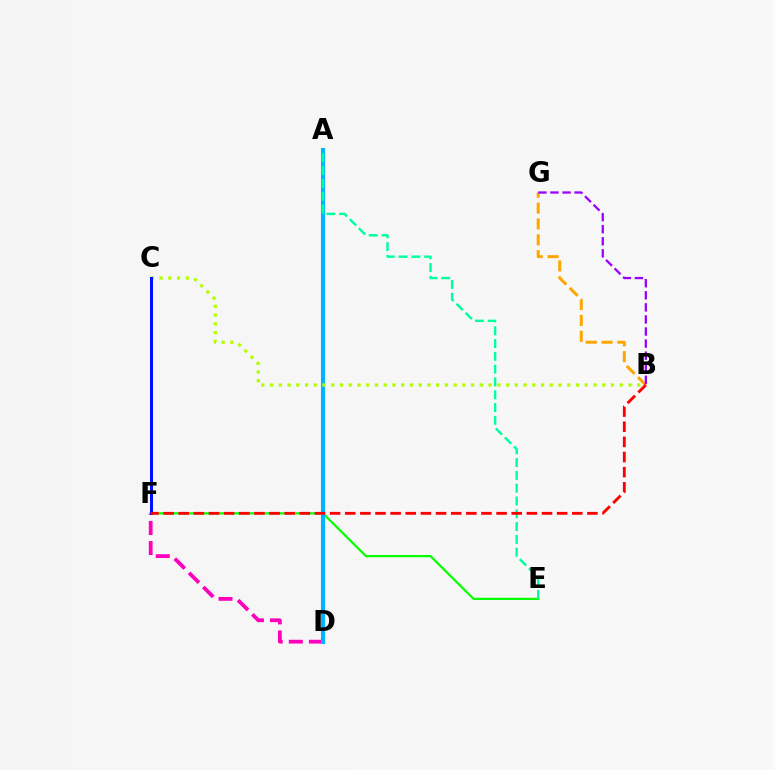{('D', 'F'): [{'color': '#ff00bd', 'line_style': 'dashed', 'thickness': 2.73}], ('E', 'F'): [{'color': '#08ff00', 'line_style': 'solid', 'thickness': 1.61}], ('A', 'D'): [{'color': '#00b5ff', 'line_style': 'solid', 'thickness': 2.94}], ('B', 'C'): [{'color': '#b3ff00', 'line_style': 'dotted', 'thickness': 2.37}], ('B', 'G'): [{'color': '#ffa500', 'line_style': 'dashed', 'thickness': 2.16}, {'color': '#9b00ff', 'line_style': 'dashed', 'thickness': 1.64}], ('A', 'E'): [{'color': '#00ff9d', 'line_style': 'dashed', 'thickness': 1.74}], ('C', 'F'): [{'color': '#0010ff', 'line_style': 'solid', 'thickness': 2.16}], ('B', 'F'): [{'color': '#ff0000', 'line_style': 'dashed', 'thickness': 2.06}]}